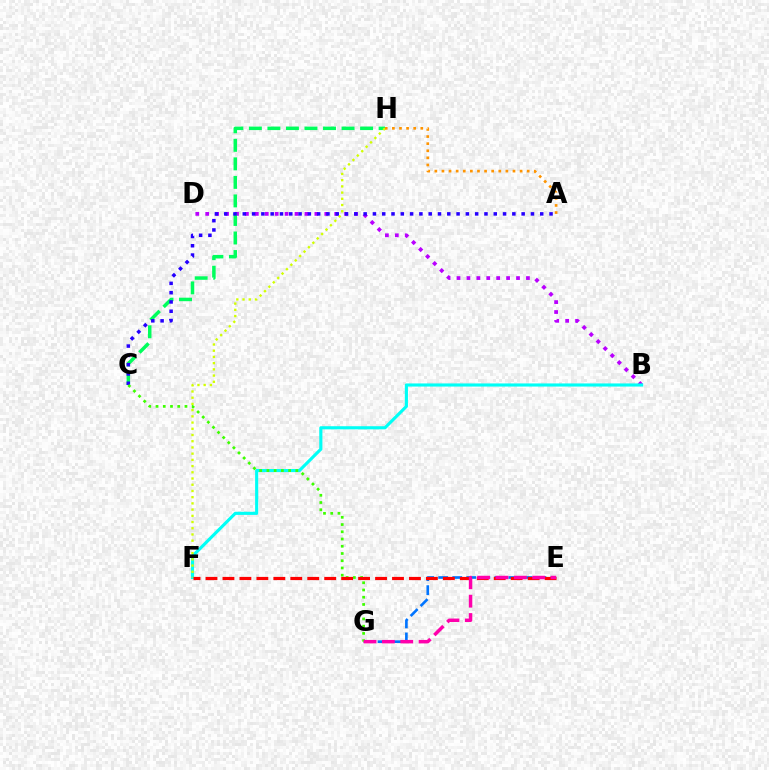{('B', 'D'): [{'color': '#b900ff', 'line_style': 'dotted', 'thickness': 2.7}], ('C', 'H'): [{'color': '#00ff5c', 'line_style': 'dashed', 'thickness': 2.52}], ('E', 'G'): [{'color': '#0074ff', 'line_style': 'dashed', 'thickness': 1.91}, {'color': '#ff00ac', 'line_style': 'dashed', 'thickness': 2.49}], ('B', 'F'): [{'color': '#00fff6', 'line_style': 'solid', 'thickness': 2.25}], ('F', 'H'): [{'color': '#d1ff00', 'line_style': 'dotted', 'thickness': 1.69}], ('A', 'C'): [{'color': '#2500ff', 'line_style': 'dotted', 'thickness': 2.53}], ('C', 'G'): [{'color': '#3dff00', 'line_style': 'dotted', 'thickness': 1.97}], ('A', 'H'): [{'color': '#ff9400', 'line_style': 'dotted', 'thickness': 1.93}], ('E', 'F'): [{'color': '#ff0000', 'line_style': 'dashed', 'thickness': 2.3}]}